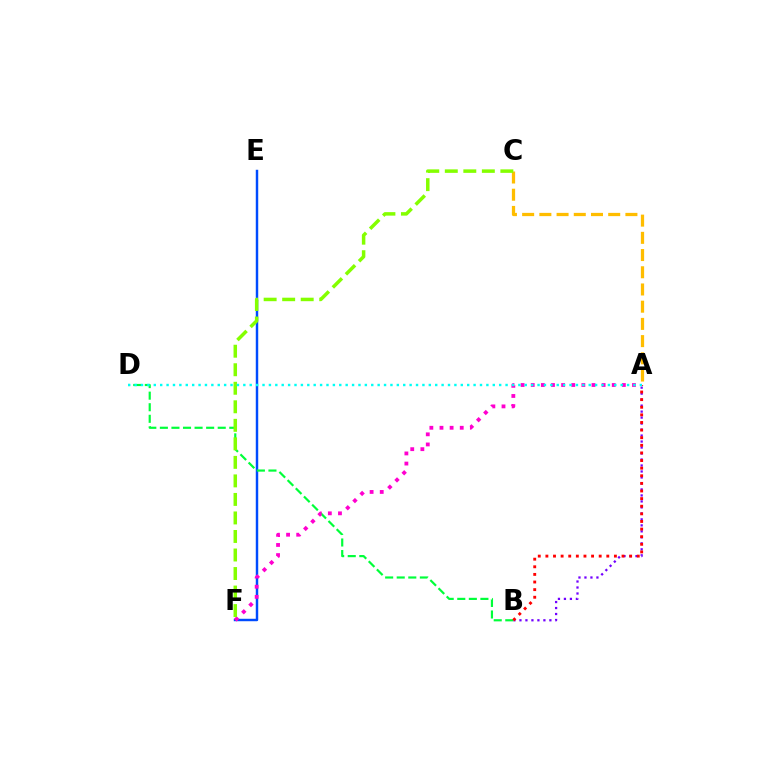{('E', 'F'): [{'color': '#004bff', 'line_style': 'solid', 'thickness': 1.77}], ('A', 'B'): [{'color': '#7200ff', 'line_style': 'dotted', 'thickness': 1.63}, {'color': '#ff0000', 'line_style': 'dotted', 'thickness': 2.07}], ('B', 'D'): [{'color': '#00ff39', 'line_style': 'dashed', 'thickness': 1.57}], ('A', 'F'): [{'color': '#ff00cf', 'line_style': 'dotted', 'thickness': 2.75}], ('A', 'C'): [{'color': '#ffbd00', 'line_style': 'dashed', 'thickness': 2.34}], ('C', 'F'): [{'color': '#84ff00', 'line_style': 'dashed', 'thickness': 2.52}], ('A', 'D'): [{'color': '#00fff6', 'line_style': 'dotted', 'thickness': 1.74}]}